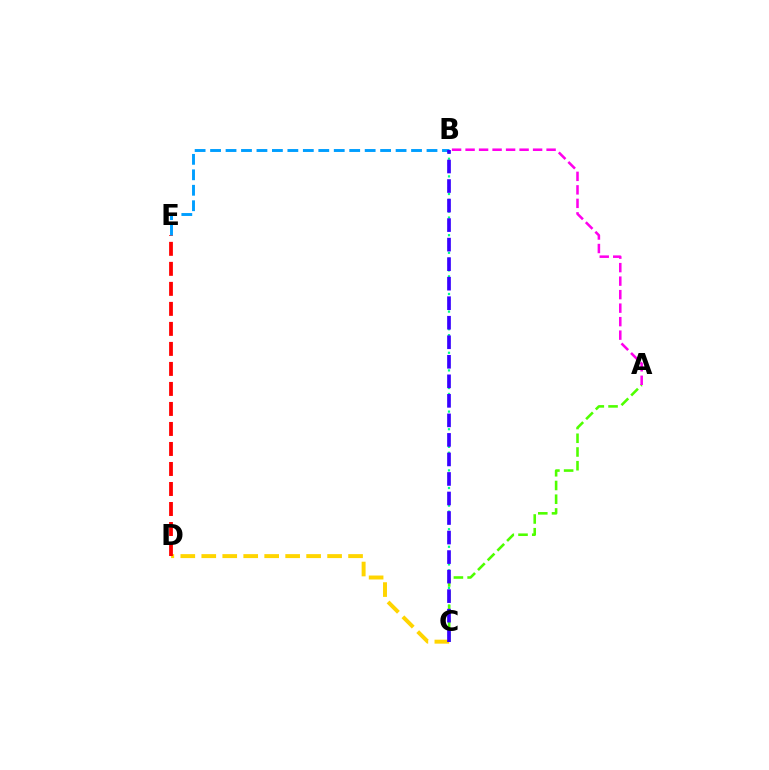{('B', 'C'): [{'color': '#00ff86', 'line_style': 'dotted', 'thickness': 1.6}, {'color': '#3700ff', 'line_style': 'dashed', 'thickness': 2.65}], ('A', 'C'): [{'color': '#4fff00', 'line_style': 'dashed', 'thickness': 1.86}], ('C', 'D'): [{'color': '#ffd500', 'line_style': 'dashed', 'thickness': 2.85}], ('D', 'E'): [{'color': '#ff0000', 'line_style': 'dashed', 'thickness': 2.72}], ('A', 'B'): [{'color': '#ff00ed', 'line_style': 'dashed', 'thickness': 1.83}], ('B', 'E'): [{'color': '#009eff', 'line_style': 'dashed', 'thickness': 2.1}]}